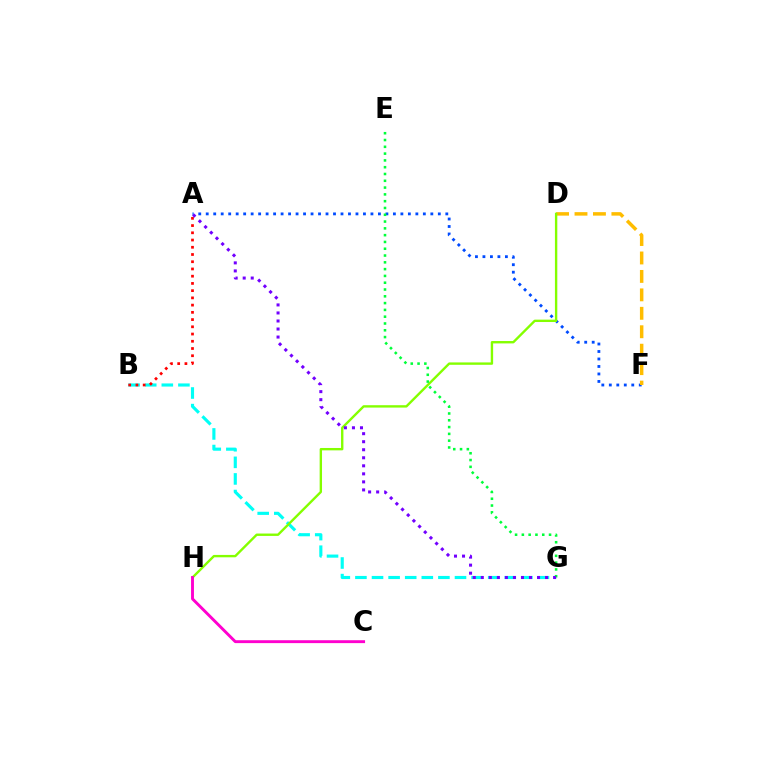{('A', 'F'): [{'color': '#004bff', 'line_style': 'dotted', 'thickness': 2.03}], ('B', 'G'): [{'color': '#00fff6', 'line_style': 'dashed', 'thickness': 2.25}], ('A', 'B'): [{'color': '#ff0000', 'line_style': 'dotted', 'thickness': 1.96}], ('D', 'F'): [{'color': '#ffbd00', 'line_style': 'dashed', 'thickness': 2.51}], ('D', 'H'): [{'color': '#84ff00', 'line_style': 'solid', 'thickness': 1.71}], ('E', 'G'): [{'color': '#00ff39', 'line_style': 'dotted', 'thickness': 1.85}], ('A', 'G'): [{'color': '#7200ff', 'line_style': 'dotted', 'thickness': 2.18}], ('C', 'H'): [{'color': '#ff00cf', 'line_style': 'solid', 'thickness': 2.09}]}